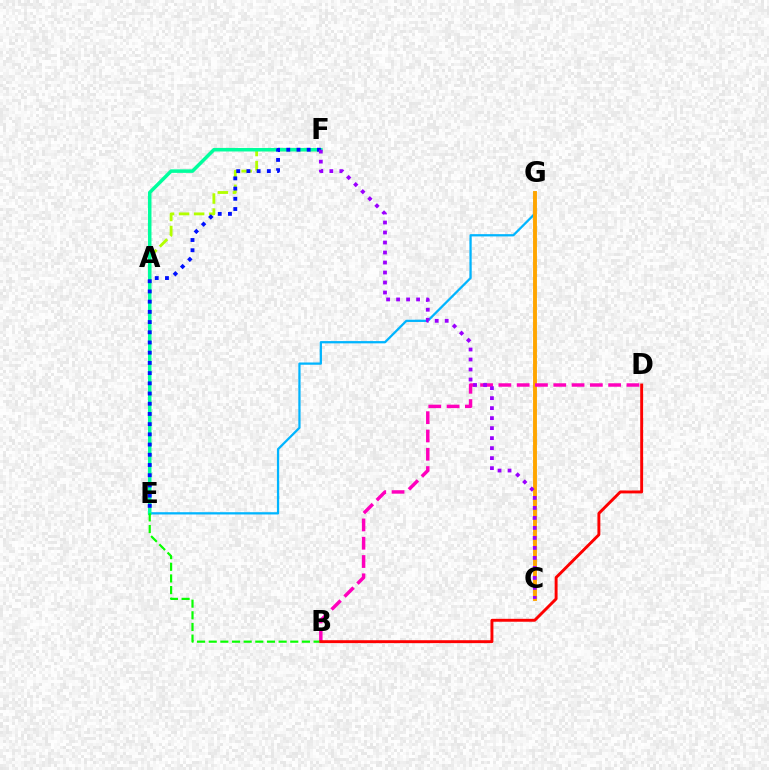{('A', 'F'): [{'color': '#b3ff00', 'line_style': 'dashed', 'thickness': 2.04}], ('E', 'G'): [{'color': '#00b5ff', 'line_style': 'solid', 'thickness': 1.63}], ('C', 'G'): [{'color': '#ffa500', 'line_style': 'solid', 'thickness': 2.8}], ('E', 'F'): [{'color': '#00ff9d', 'line_style': 'solid', 'thickness': 2.53}, {'color': '#0010ff', 'line_style': 'dotted', 'thickness': 2.77}], ('B', 'D'): [{'color': '#ff00bd', 'line_style': 'dashed', 'thickness': 2.49}, {'color': '#ff0000', 'line_style': 'solid', 'thickness': 2.1}], ('C', 'F'): [{'color': '#9b00ff', 'line_style': 'dotted', 'thickness': 2.72}], ('B', 'E'): [{'color': '#08ff00', 'line_style': 'dashed', 'thickness': 1.58}]}